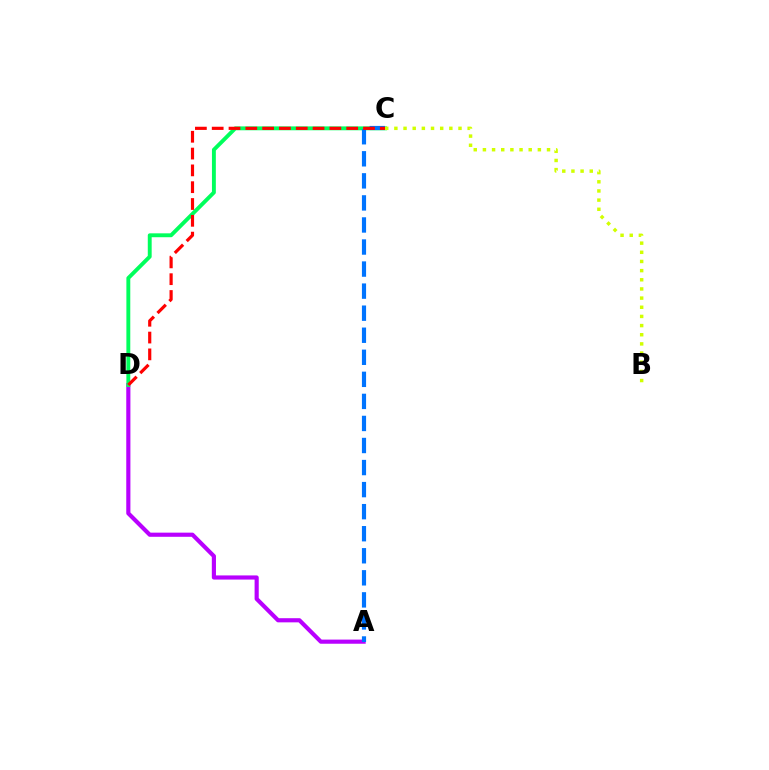{('A', 'D'): [{'color': '#b900ff', 'line_style': 'solid', 'thickness': 2.99}], ('C', 'D'): [{'color': '#00ff5c', 'line_style': 'solid', 'thickness': 2.8}, {'color': '#ff0000', 'line_style': 'dashed', 'thickness': 2.28}], ('A', 'C'): [{'color': '#0074ff', 'line_style': 'dashed', 'thickness': 3.0}], ('B', 'C'): [{'color': '#d1ff00', 'line_style': 'dotted', 'thickness': 2.49}]}